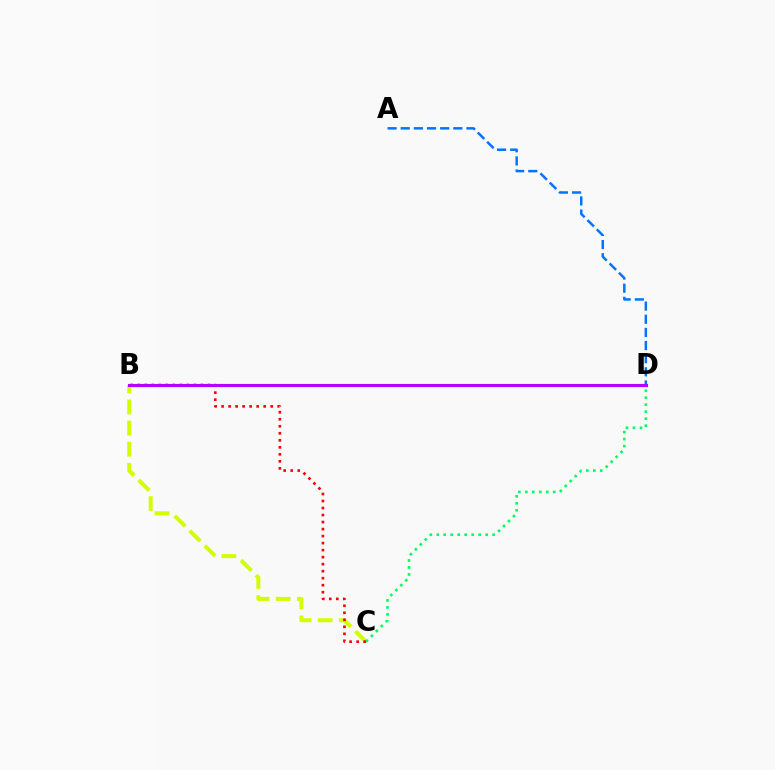{('B', 'C'): [{'color': '#d1ff00', 'line_style': 'dashed', 'thickness': 2.87}, {'color': '#ff0000', 'line_style': 'dotted', 'thickness': 1.91}], ('C', 'D'): [{'color': '#00ff5c', 'line_style': 'dotted', 'thickness': 1.9}], ('A', 'D'): [{'color': '#0074ff', 'line_style': 'dashed', 'thickness': 1.79}], ('B', 'D'): [{'color': '#b900ff', 'line_style': 'solid', 'thickness': 2.25}]}